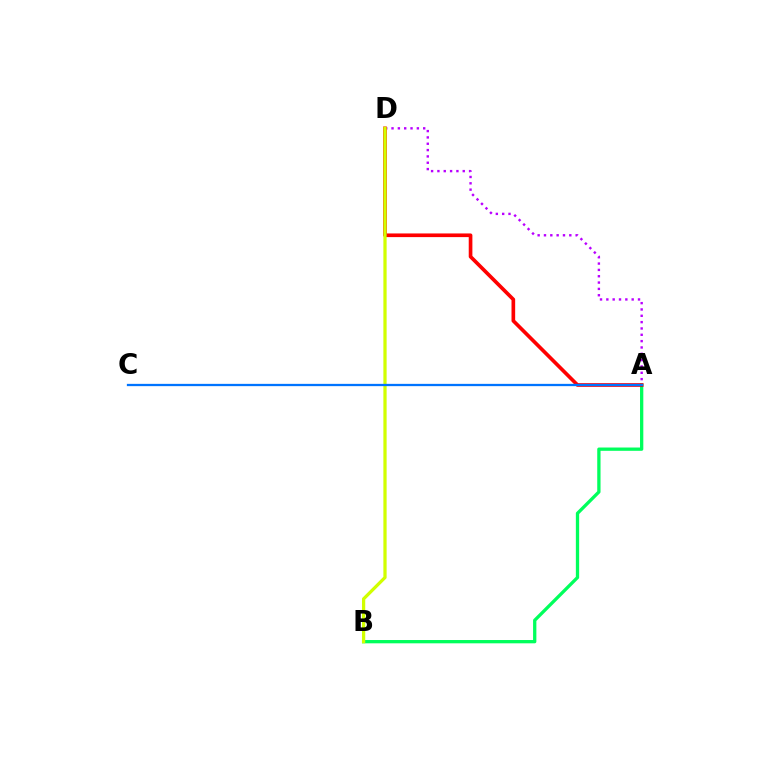{('A', 'D'): [{'color': '#b900ff', 'line_style': 'dotted', 'thickness': 1.72}, {'color': '#ff0000', 'line_style': 'solid', 'thickness': 2.64}], ('A', 'B'): [{'color': '#00ff5c', 'line_style': 'solid', 'thickness': 2.37}], ('B', 'D'): [{'color': '#d1ff00', 'line_style': 'solid', 'thickness': 2.34}], ('A', 'C'): [{'color': '#0074ff', 'line_style': 'solid', 'thickness': 1.64}]}